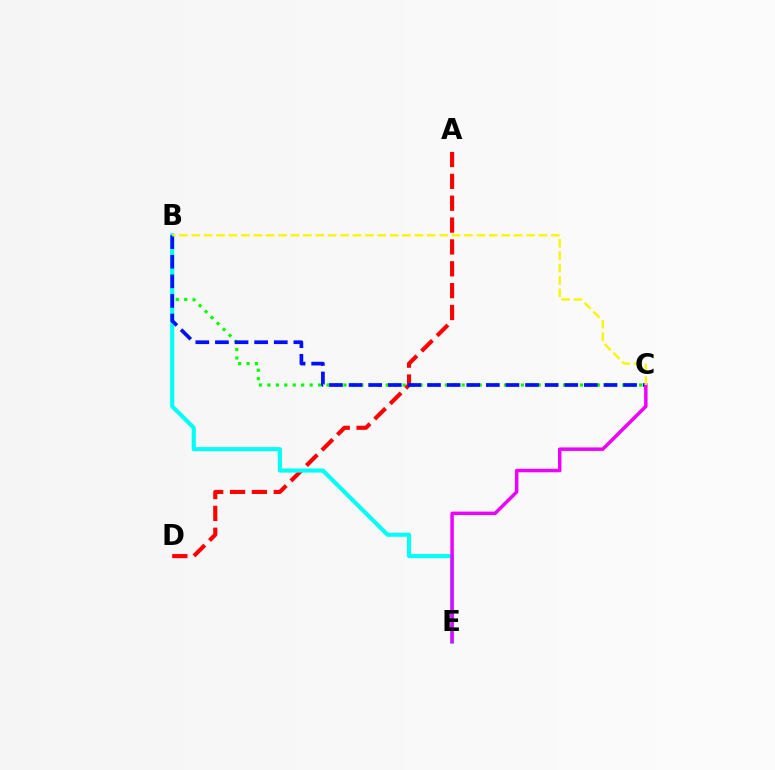{('B', 'C'): [{'color': '#08ff00', 'line_style': 'dotted', 'thickness': 2.3}, {'color': '#0010ff', 'line_style': 'dashed', 'thickness': 2.66}, {'color': '#fcf500', 'line_style': 'dashed', 'thickness': 1.68}], ('A', 'D'): [{'color': '#ff0000', 'line_style': 'dashed', 'thickness': 2.97}], ('B', 'E'): [{'color': '#00fff6', 'line_style': 'solid', 'thickness': 2.96}], ('C', 'E'): [{'color': '#ee00ff', 'line_style': 'solid', 'thickness': 2.5}]}